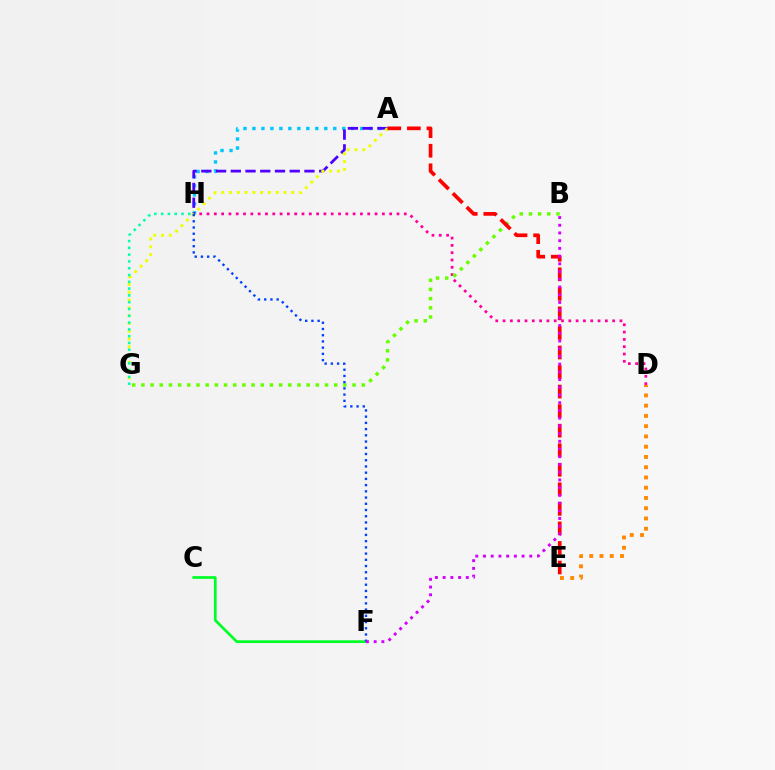{('A', 'H'): [{'color': '#00c7ff', 'line_style': 'dotted', 'thickness': 2.44}, {'color': '#4f00ff', 'line_style': 'dashed', 'thickness': 2.0}], ('D', 'H'): [{'color': '#ff00a0', 'line_style': 'dotted', 'thickness': 1.98}], ('C', 'F'): [{'color': '#00ff27', 'line_style': 'solid', 'thickness': 1.96}], ('A', 'G'): [{'color': '#eeff00', 'line_style': 'dotted', 'thickness': 2.11}], ('B', 'G'): [{'color': '#66ff00', 'line_style': 'dotted', 'thickness': 2.49}], ('A', 'E'): [{'color': '#ff0000', 'line_style': 'dashed', 'thickness': 2.66}], ('D', 'E'): [{'color': '#ff8800', 'line_style': 'dotted', 'thickness': 2.79}], ('F', 'H'): [{'color': '#003fff', 'line_style': 'dotted', 'thickness': 1.69}], ('G', 'H'): [{'color': '#00ffaf', 'line_style': 'dotted', 'thickness': 1.85}], ('B', 'F'): [{'color': '#d600ff', 'line_style': 'dotted', 'thickness': 2.1}]}